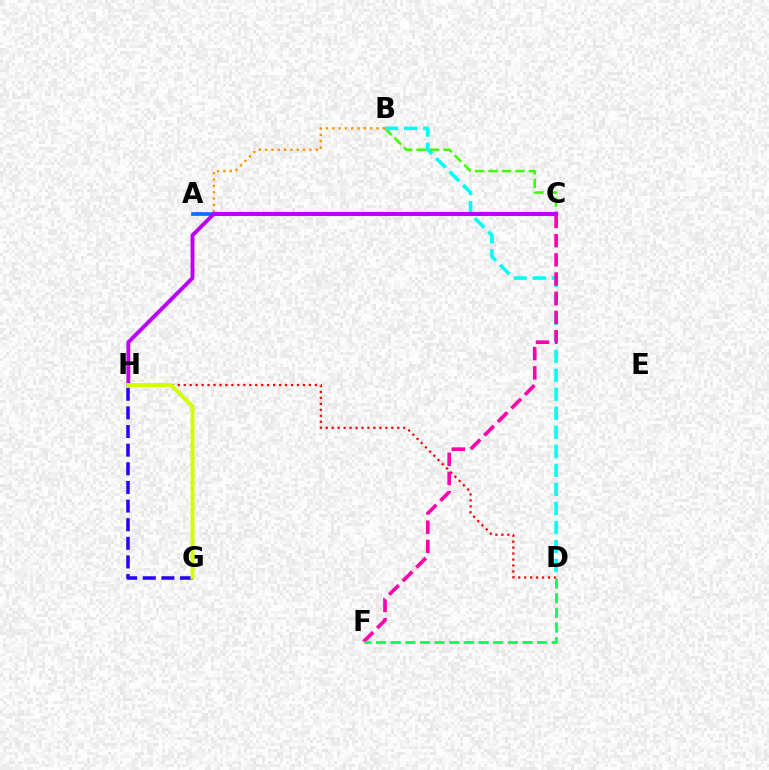{('B', 'C'): [{'color': '#3dff00', 'line_style': 'dashed', 'thickness': 1.83}], ('D', 'H'): [{'color': '#ff0000', 'line_style': 'dotted', 'thickness': 1.62}], ('A', 'B'): [{'color': '#ff9400', 'line_style': 'dotted', 'thickness': 1.72}], ('G', 'H'): [{'color': '#2500ff', 'line_style': 'dashed', 'thickness': 2.53}, {'color': '#d1ff00', 'line_style': 'solid', 'thickness': 2.83}], ('A', 'C'): [{'color': '#0074ff', 'line_style': 'solid', 'thickness': 2.68}], ('B', 'D'): [{'color': '#00fff6', 'line_style': 'dashed', 'thickness': 2.58}], ('C', 'H'): [{'color': '#b900ff', 'line_style': 'solid', 'thickness': 2.79}], ('C', 'F'): [{'color': '#ff00ac', 'line_style': 'dashed', 'thickness': 2.61}], ('D', 'F'): [{'color': '#00ff5c', 'line_style': 'dashed', 'thickness': 1.99}]}